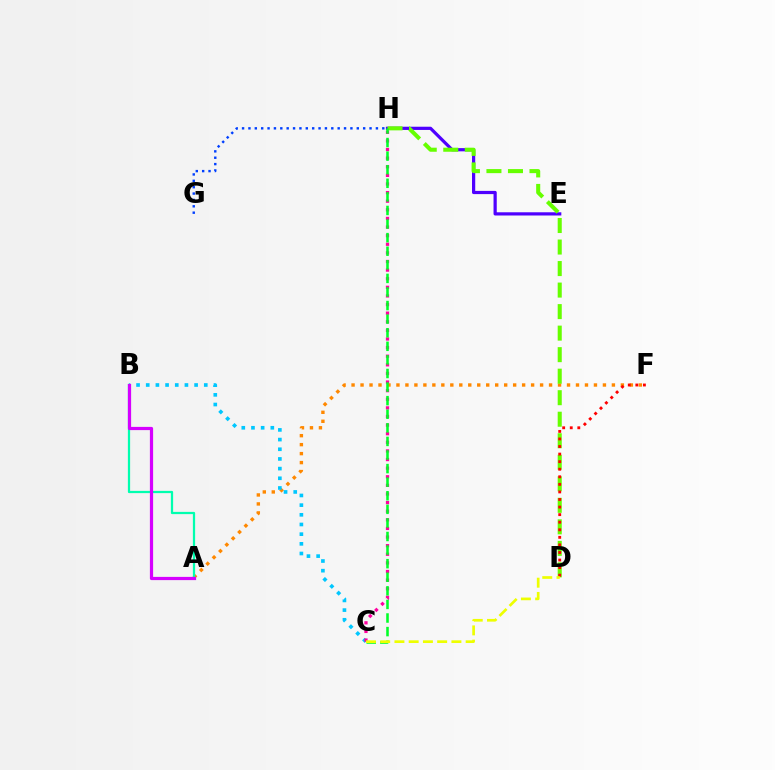{('G', 'H'): [{'color': '#003fff', 'line_style': 'dotted', 'thickness': 1.73}], ('E', 'H'): [{'color': '#4f00ff', 'line_style': 'solid', 'thickness': 2.31}], ('A', 'F'): [{'color': '#ff8800', 'line_style': 'dotted', 'thickness': 2.44}], ('B', 'C'): [{'color': '#00c7ff', 'line_style': 'dotted', 'thickness': 2.63}], ('C', 'H'): [{'color': '#ff00a0', 'line_style': 'dotted', 'thickness': 2.34}, {'color': '#00ff27', 'line_style': 'dashed', 'thickness': 1.85}], ('D', 'H'): [{'color': '#66ff00', 'line_style': 'dashed', 'thickness': 2.92}], ('D', 'F'): [{'color': '#ff0000', 'line_style': 'dotted', 'thickness': 2.06}], ('A', 'B'): [{'color': '#00ffaf', 'line_style': 'solid', 'thickness': 1.61}, {'color': '#d600ff', 'line_style': 'solid', 'thickness': 2.32}], ('C', 'D'): [{'color': '#eeff00', 'line_style': 'dashed', 'thickness': 1.94}]}